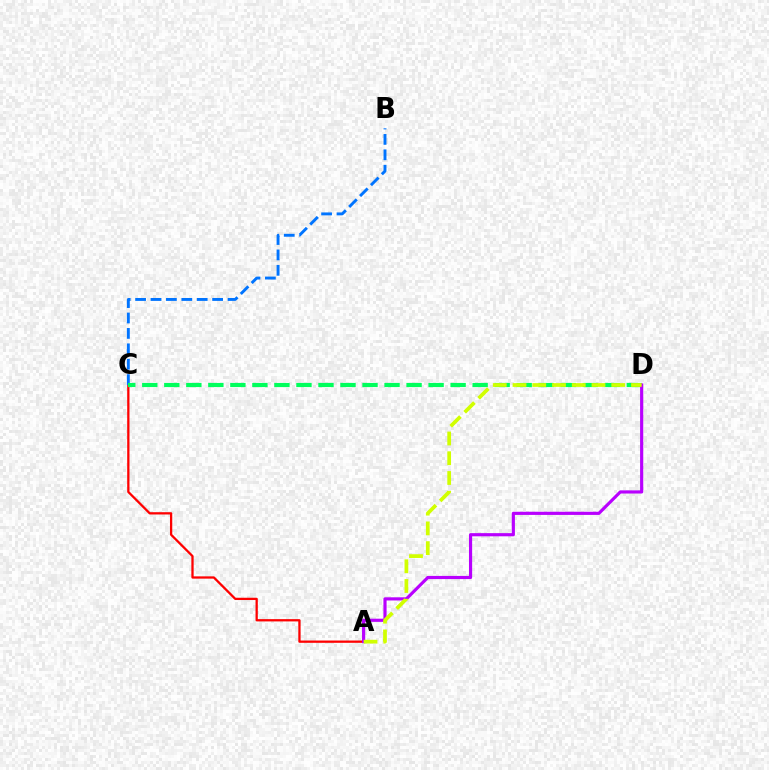{('A', 'C'): [{'color': '#ff0000', 'line_style': 'solid', 'thickness': 1.64}], ('B', 'C'): [{'color': '#0074ff', 'line_style': 'dashed', 'thickness': 2.09}], ('C', 'D'): [{'color': '#00ff5c', 'line_style': 'dashed', 'thickness': 2.99}], ('A', 'D'): [{'color': '#b900ff', 'line_style': 'solid', 'thickness': 2.28}, {'color': '#d1ff00', 'line_style': 'dashed', 'thickness': 2.68}]}